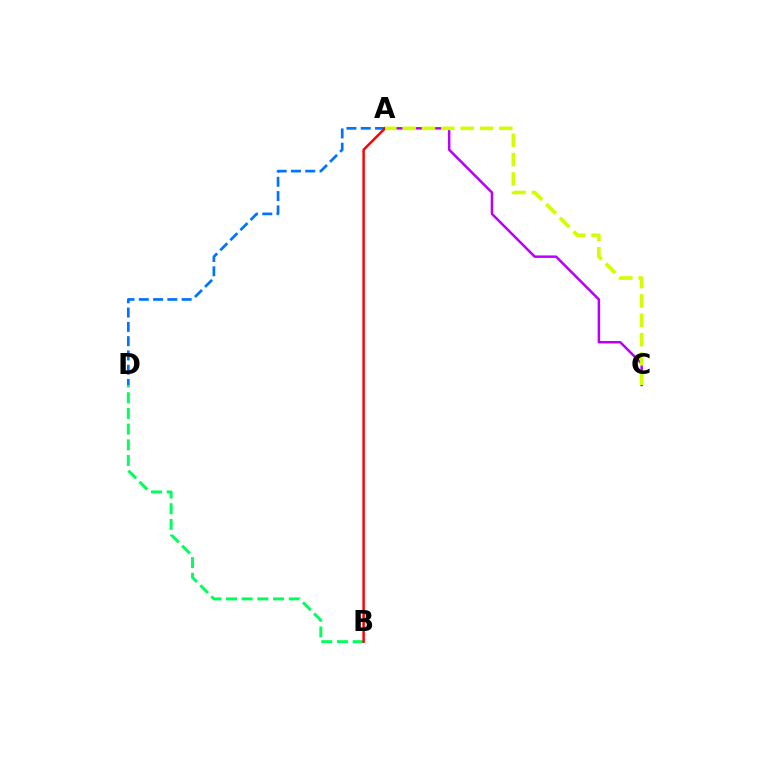{('A', 'D'): [{'color': '#0074ff', 'line_style': 'dashed', 'thickness': 1.94}], ('A', 'C'): [{'color': '#b900ff', 'line_style': 'solid', 'thickness': 1.8}, {'color': '#d1ff00', 'line_style': 'dashed', 'thickness': 2.63}], ('B', 'D'): [{'color': '#00ff5c', 'line_style': 'dashed', 'thickness': 2.13}], ('A', 'B'): [{'color': '#ff0000', 'line_style': 'solid', 'thickness': 1.78}]}